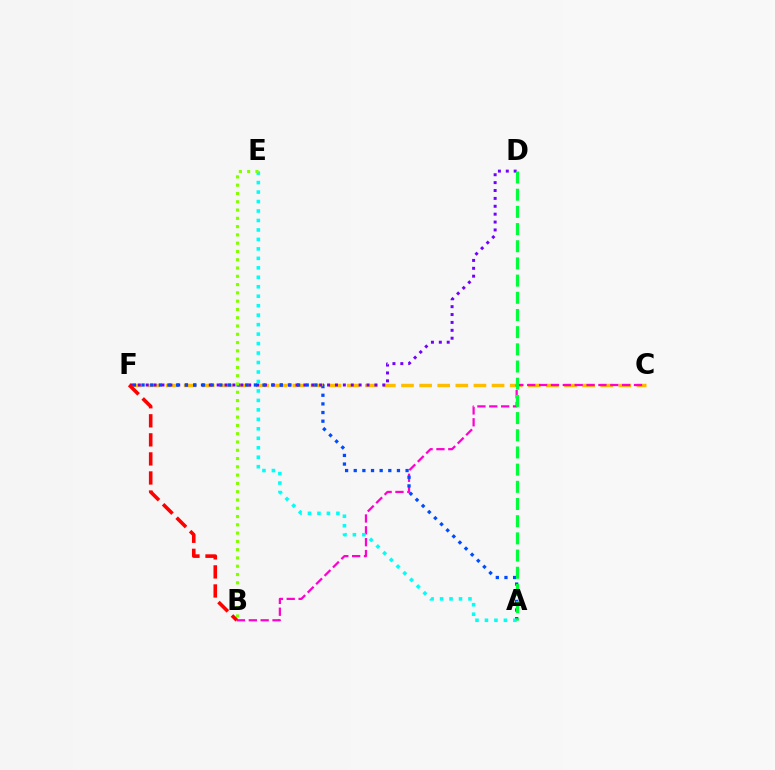{('C', 'F'): [{'color': '#ffbd00', 'line_style': 'dashed', 'thickness': 2.46}], ('D', 'F'): [{'color': '#7200ff', 'line_style': 'dotted', 'thickness': 2.14}], ('B', 'C'): [{'color': '#ff00cf', 'line_style': 'dashed', 'thickness': 1.61}], ('A', 'F'): [{'color': '#004bff', 'line_style': 'dotted', 'thickness': 2.35}], ('A', 'E'): [{'color': '#00fff6', 'line_style': 'dotted', 'thickness': 2.57}], ('B', 'E'): [{'color': '#84ff00', 'line_style': 'dotted', 'thickness': 2.25}], ('B', 'F'): [{'color': '#ff0000', 'line_style': 'dashed', 'thickness': 2.59}], ('A', 'D'): [{'color': '#00ff39', 'line_style': 'dashed', 'thickness': 2.33}]}